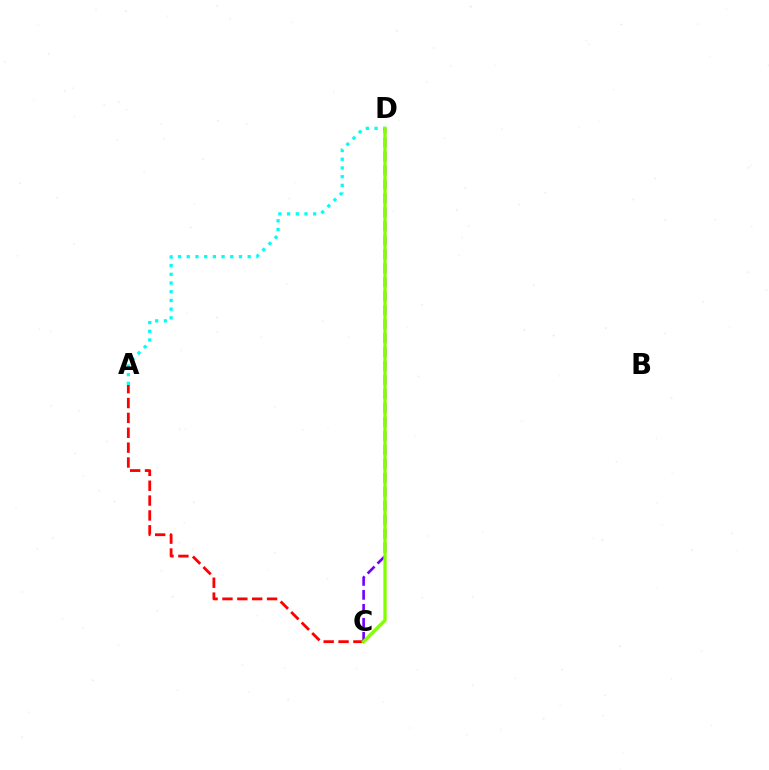{('A', 'D'): [{'color': '#00fff6', 'line_style': 'dotted', 'thickness': 2.36}], ('A', 'C'): [{'color': '#ff0000', 'line_style': 'dashed', 'thickness': 2.02}], ('C', 'D'): [{'color': '#7200ff', 'line_style': 'dashed', 'thickness': 1.9}, {'color': '#84ff00', 'line_style': 'solid', 'thickness': 2.41}]}